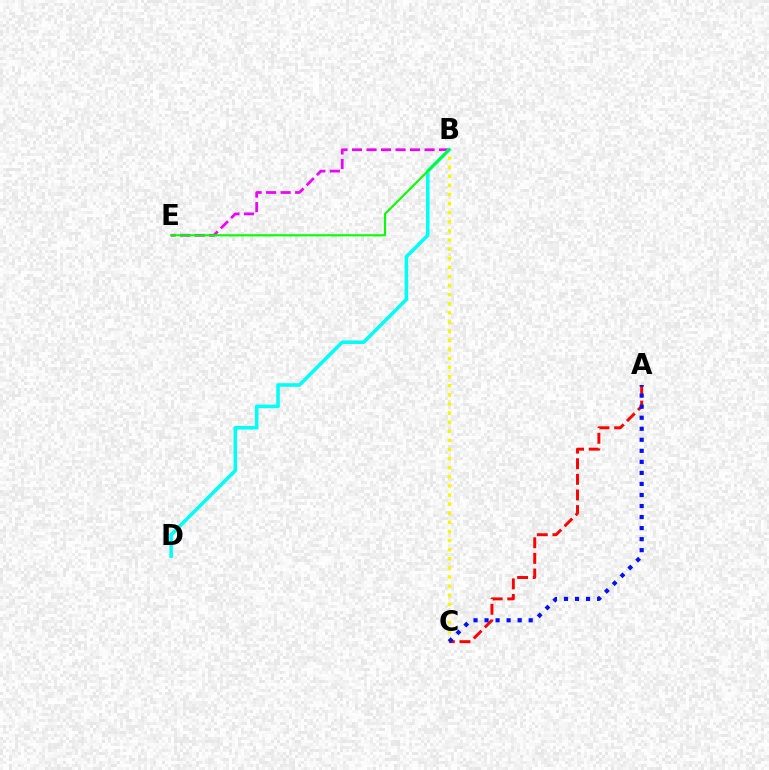{('B', 'E'): [{'color': '#ee00ff', 'line_style': 'dashed', 'thickness': 1.97}, {'color': '#08ff00', 'line_style': 'solid', 'thickness': 1.53}], ('B', 'C'): [{'color': '#fcf500', 'line_style': 'dotted', 'thickness': 2.47}], ('A', 'C'): [{'color': '#ff0000', 'line_style': 'dashed', 'thickness': 2.12}, {'color': '#0010ff', 'line_style': 'dotted', 'thickness': 3.0}], ('B', 'D'): [{'color': '#00fff6', 'line_style': 'solid', 'thickness': 2.57}]}